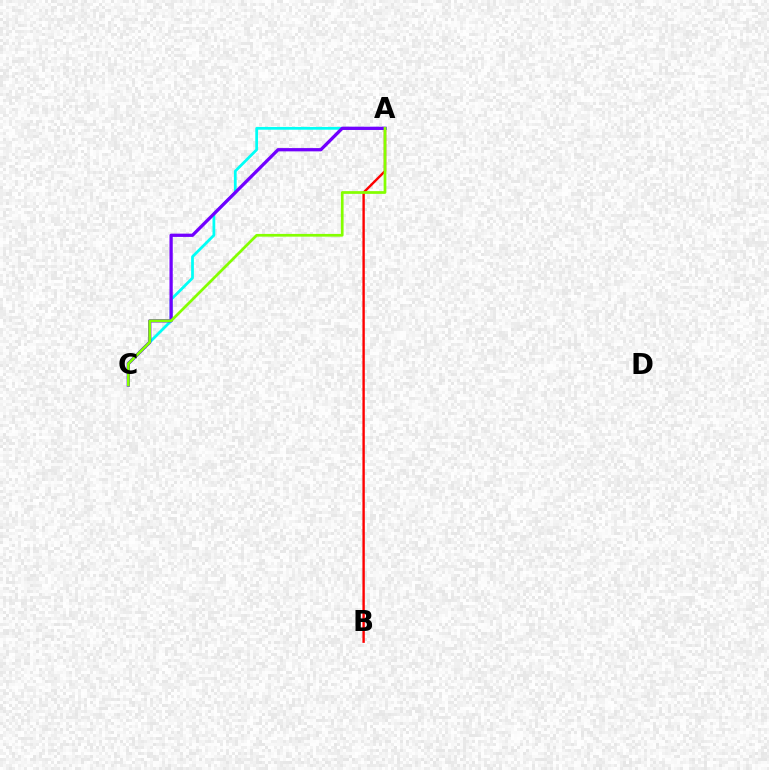{('A', 'C'): [{'color': '#00fff6', 'line_style': 'solid', 'thickness': 1.99}, {'color': '#7200ff', 'line_style': 'solid', 'thickness': 2.35}, {'color': '#84ff00', 'line_style': 'solid', 'thickness': 1.96}], ('A', 'B'): [{'color': '#ff0000', 'line_style': 'solid', 'thickness': 1.72}]}